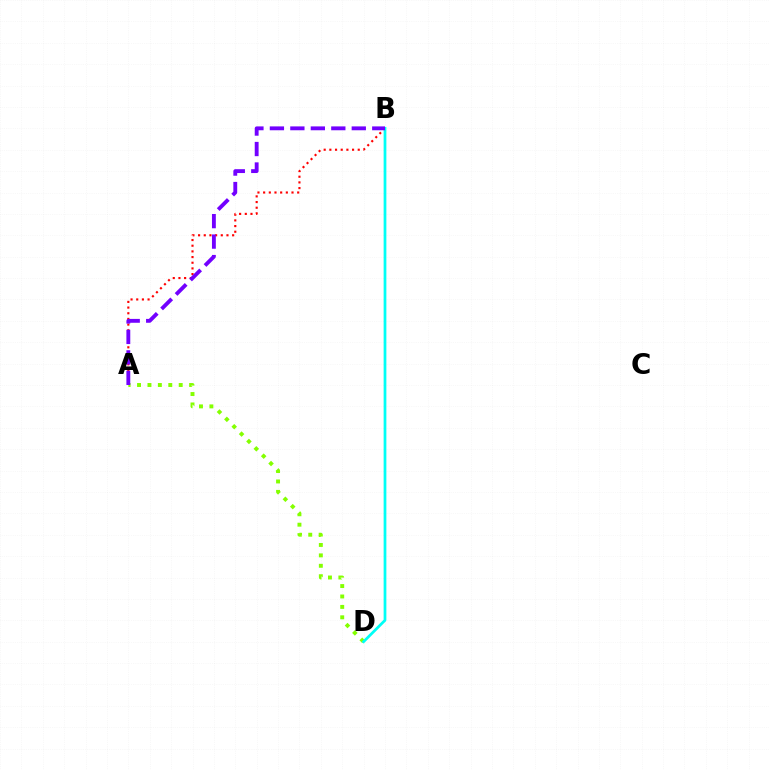{('A', 'B'): [{'color': '#ff0000', 'line_style': 'dotted', 'thickness': 1.54}, {'color': '#7200ff', 'line_style': 'dashed', 'thickness': 2.78}], ('A', 'D'): [{'color': '#84ff00', 'line_style': 'dotted', 'thickness': 2.83}], ('B', 'D'): [{'color': '#00fff6', 'line_style': 'solid', 'thickness': 1.97}]}